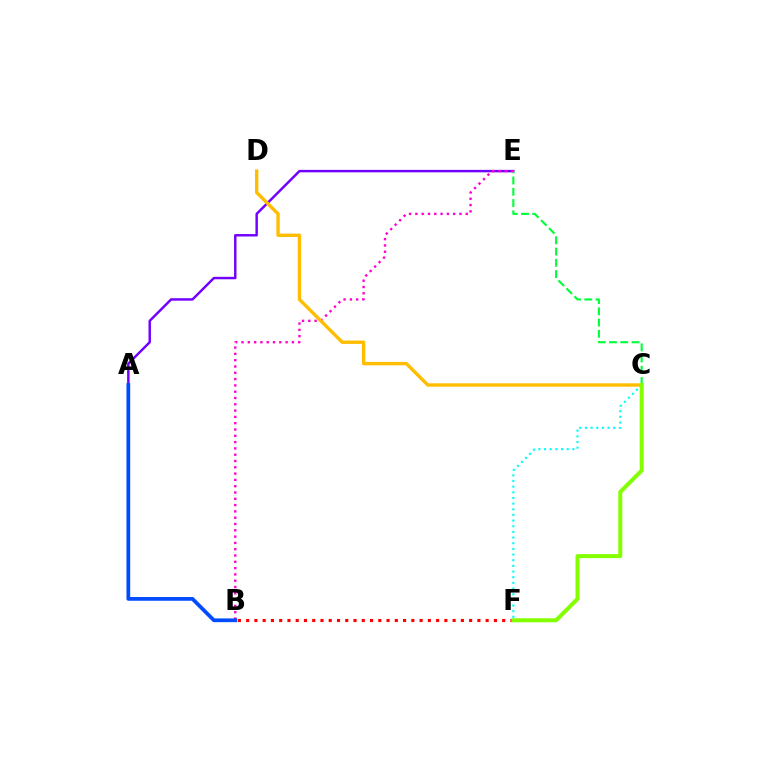{('C', 'F'): [{'color': '#00fff6', 'line_style': 'dotted', 'thickness': 1.54}, {'color': '#84ff00', 'line_style': 'solid', 'thickness': 2.88}], ('A', 'E'): [{'color': '#7200ff', 'line_style': 'solid', 'thickness': 1.77}], ('B', 'F'): [{'color': '#ff0000', 'line_style': 'dotted', 'thickness': 2.24}], ('C', 'E'): [{'color': '#00ff39', 'line_style': 'dashed', 'thickness': 1.53}], ('B', 'E'): [{'color': '#ff00cf', 'line_style': 'dotted', 'thickness': 1.71}], ('C', 'D'): [{'color': '#ffbd00', 'line_style': 'solid', 'thickness': 2.43}], ('A', 'B'): [{'color': '#004bff', 'line_style': 'solid', 'thickness': 2.69}]}